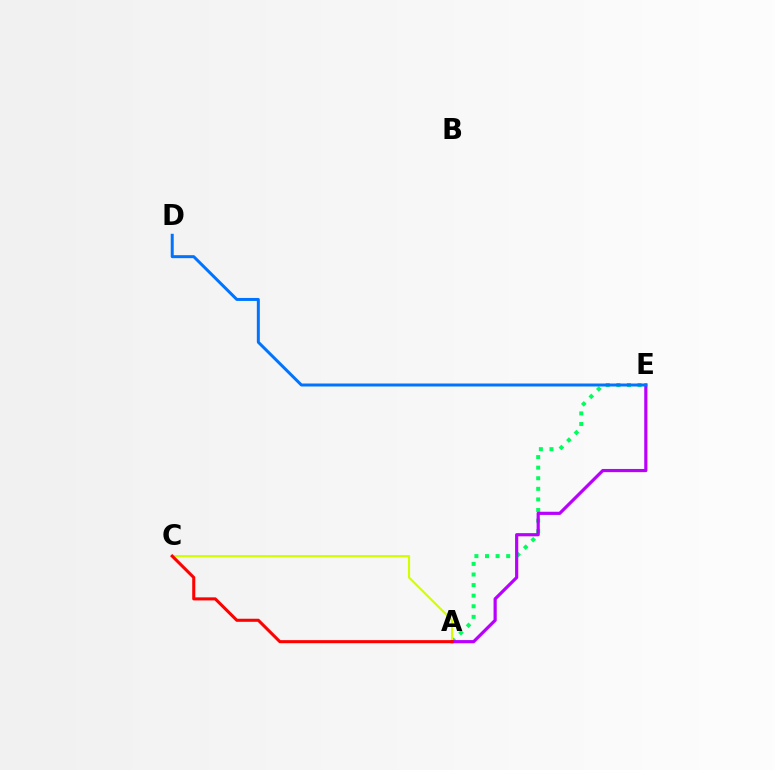{('A', 'E'): [{'color': '#00ff5c', 'line_style': 'dotted', 'thickness': 2.88}, {'color': '#b900ff', 'line_style': 'solid', 'thickness': 2.29}], ('A', 'C'): [{'color': '#d1ff00', 'line_style': 'solid', 'thickness': 1.53}, {'color': '#ff0000', 'line_style': 'solid', 'thickness': 2.21}], ('D', 'E'): [{'color': '#0074ff', 'line_style': 'solid', 'thickness': 2.16}]}